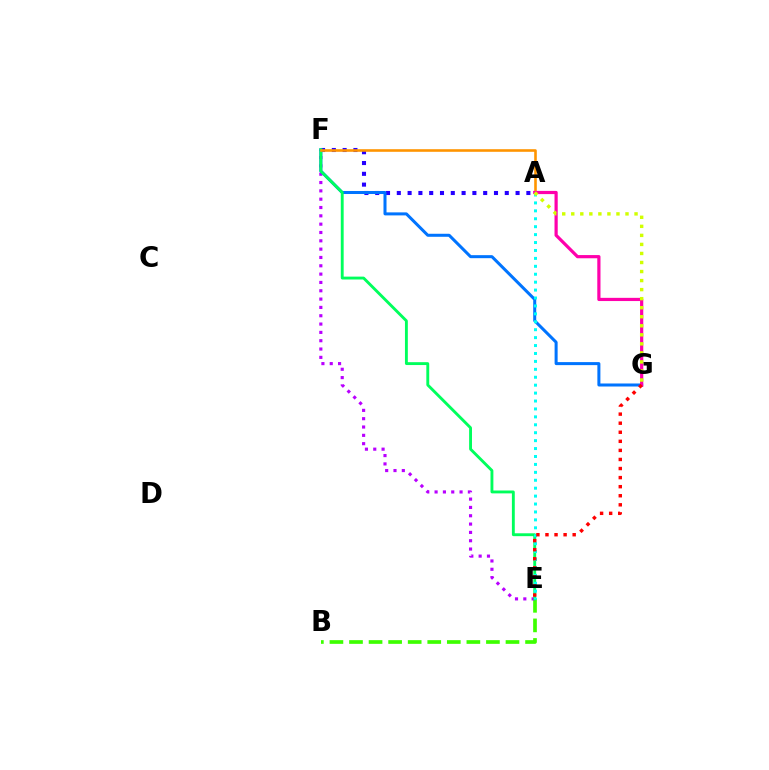{('B', 'E'): [{'color': '#3dff00', 'line_style': 'dashed', 'thickness': 2.66}], ('A', 'F'): [{'color': '#2500ff', 'line_style': 'dotted', 'thickness': 2.93}, {'color': '#ff9400', 'line_style': 'solid', 'thickness': 1.87}], ('E', 'F'): [{'color': '#b900ff', 'line_style': 'dotted', 'thickness': 2.26}, {'color': '#00ff5c', 'line_style': 'solid', 'thickness': 2.07}], ('F', 'G'): [{'color': '#0074ff', 'line_style': 'solid', 'thickness': 2.17}], ('A', 'G'): [{'color': '#ff00ac', 'line_style': 'solid', 'thickness': 2.31}, {'color': '#d1ff00', 'line_style': 'dotted', 'thickness': 2.46}], ('A', 'E'): [{'color': '#00fff6', 'line_style': 'dotted', 'thickness': 2.15}], ('E', 'G'): [{'color': '#ff0000', 'line_style': 'dotted', 'thickness': 2.46}]}